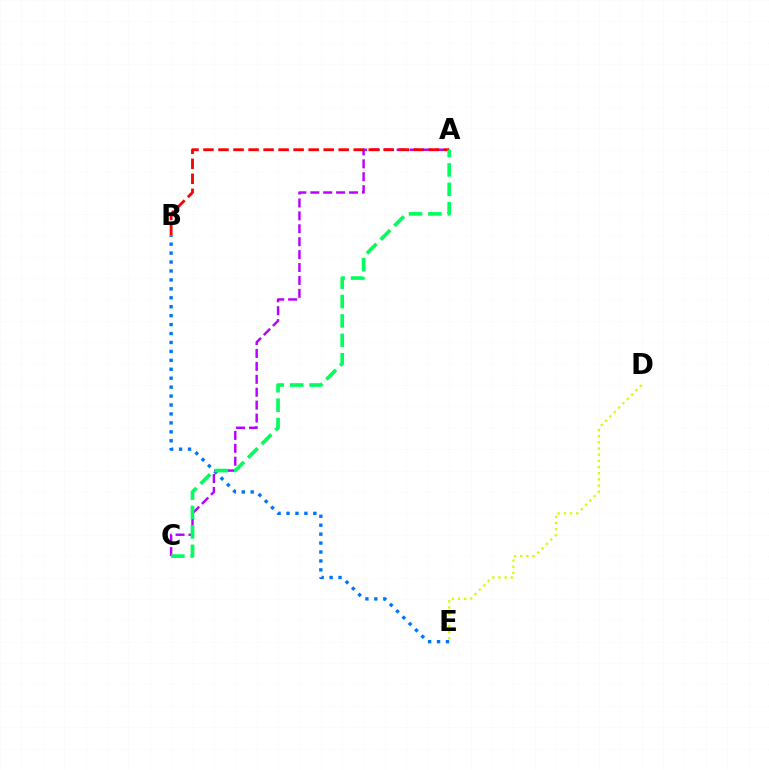{('A', 'C'): [{'color': '#b900ff', 'line_style': 'dashed', 'thickness': 1.75}, {'color': '#00ff5c', 'line_style': 'dashed', 'thickness': 2.64}], ('B', 'E'): [{'color': '#0074ff', 'line_style': 'dotted', 'thickness': 2.43}], ('A', 'B'): [{'color': '#ff0000', 'line_style': 'dashed', 'thickness': 2.04}], ('D', 'E'): [{'color': '#d1ff00', 'line_style': 'dotted', 'thickness': 1.67}]}